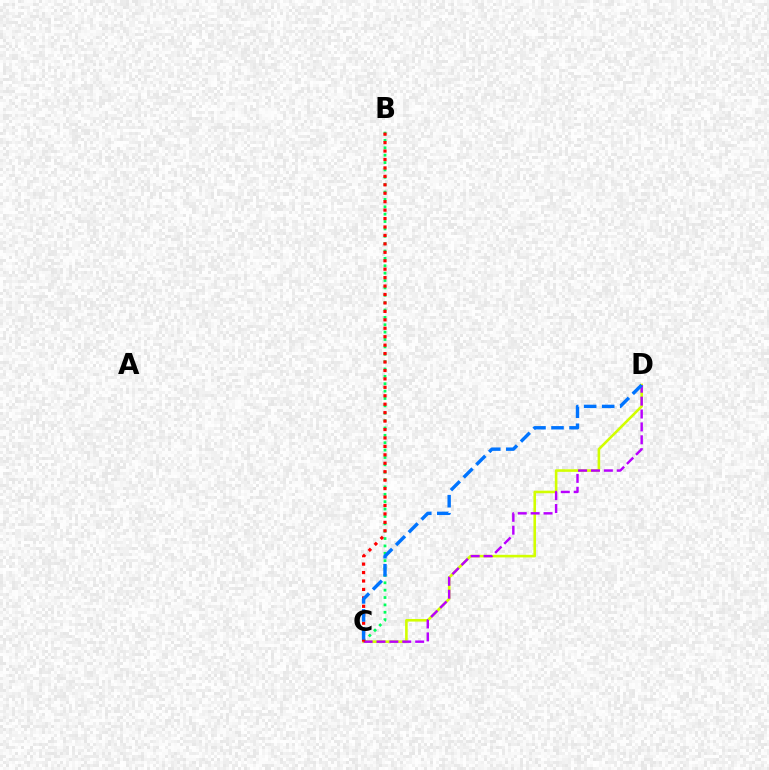{('C', 'D'): [{'color': '#d1ff00', 'line_style': 'solid', 'thickness': 1.87}, {'color': '#b900ff', 'line_style': 'dashed', 'thickness': 1.75}, {'color': '#0074ff', 'line_style': 'dashed', 'thickness': 2.45}], ('B', 'C'): [{'color': '#00ff5c', 'line_style': 'dotted', 'thickness': 2.0}, {'color': '#ff0000', 'line_style': 'dotted', 'thickness': 2.29}]}